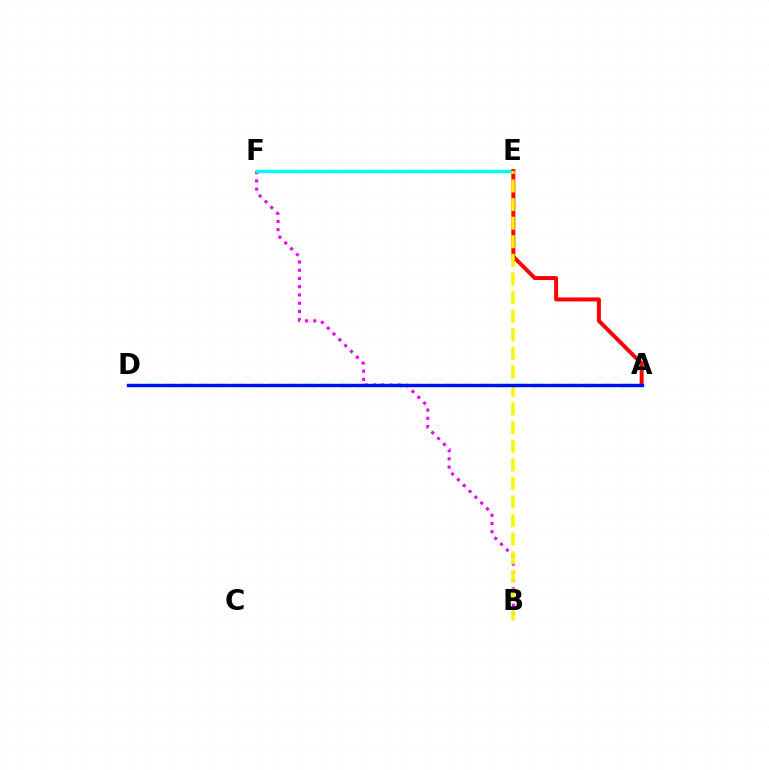{('A', 'D'): [{'color': '#08ff00', 'line_style': 'dashed', 'thickness': 2.38}, {'color': '#0010ff', 'line_style': 'solid', 'thickness': 2.41}], ('B', 'F'): [{'color': '#ee00ff', 'line_style': 'dotted', 'thickness': 2.24}], ('E', 'F'): [{'color': '#00fff6', 'line_style': 'solid', 'thickness': 2.49}], ('A', 'E'): [{'color': '#ff0000', 'line_style': 'solid', 'thickness': 2.87}], ('B', 'E'): [{'color': '#fcf500', 'line_style': 'dashed', 'thickness': 2.53}]}